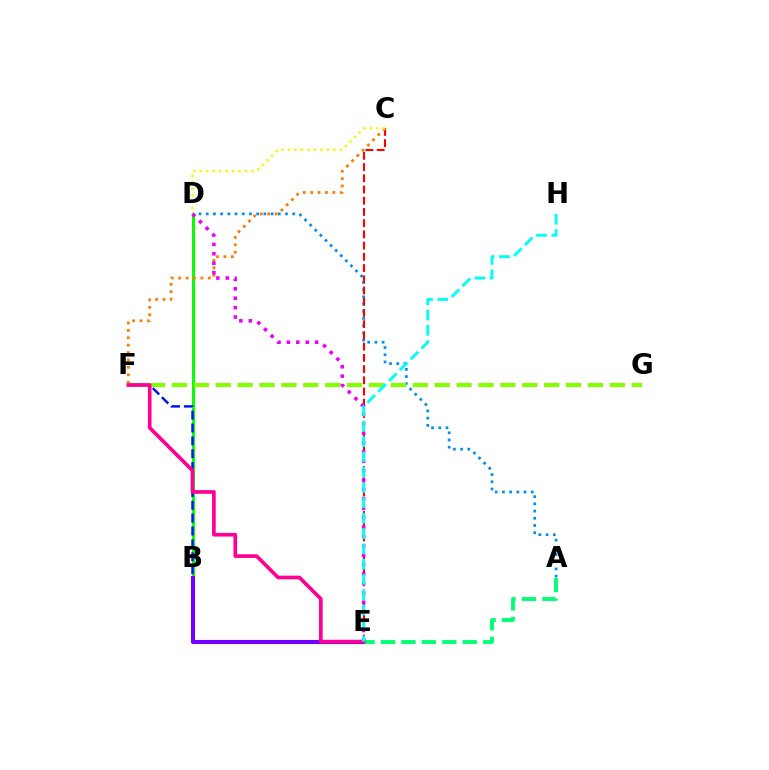{('A', 'D'): [{'color': '#008cff', 'line_style': 'dotted', 'thickness': 1.96}], ('C', 'E'): [{'color': '#ff0000', 'line_style': 'dashed', 'thickness': 1.52}], ('B', 'D'): [{'color': '#08ff00', 'line_style': 'solid', 'thickness': 2.18}], ('B', 'F'): [{'color': '#0010ff', 'line_style': 'dashed', 'thickness': 1.75}], ('C', 'F'): [{'color': '#ff7c00', 'line_style': 'dotted', 'thickness': 2.01}], ('F', 'G'): [{'color': '#84ff00', 'line_style': 'dashed', 'thickness': 2.97}], ('B', 'E'): [{'color': '#7200ff', 'line_style': 'solid', 'thickness': 2.94}], ('D', 'E'): [{'color': '#ee00ff', 'line_style': 'dotted', 'thickness': 2.55}], ('C', 'D'): [{'color': '#fcf500', 'line_style': 'dotted', 'thickness': 1.76}], ('A', 'E'): [{'color': '#00ff74', 'line_style': 'dashed', 'thickness': 2.78}], ('E', 'F'): [{'color': '#ff0094', 'line_style': 'solid', 'thickness': 2.64}], ('E', 'H'): [{'color': '#00fff6', 'line_style': 'dashed', 'thickness': 2.08}]}